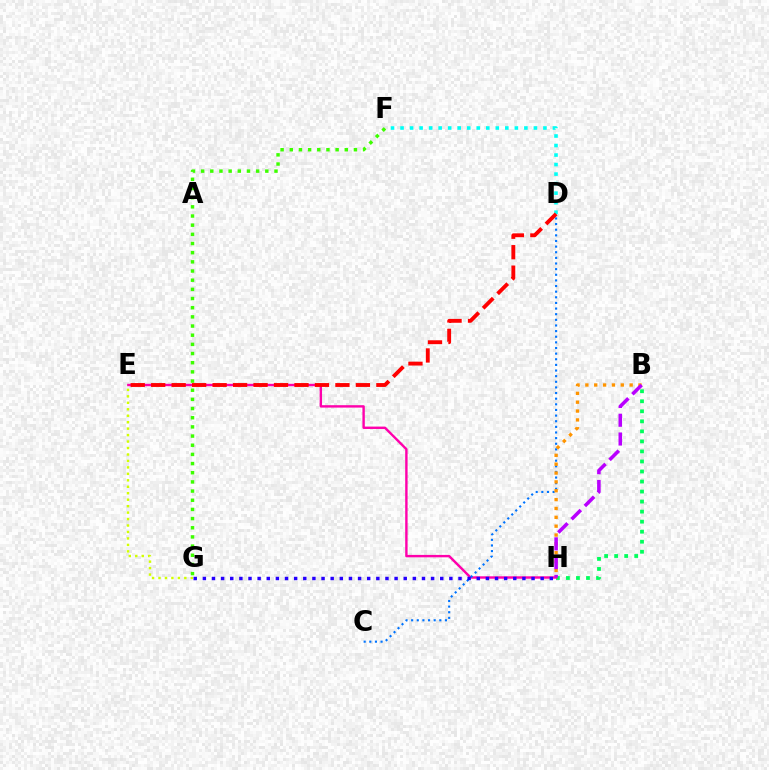{('B', 'H'): [{'color': '#00ff5c', 'line_style': 'dotted', 'thickness': 2.73}, {'color': '#ff9400', 'line_style': 'dotted', 'thickness': 2.41}, {'color': '#b900ff', 'line_style': 'dashed', 'thickness': 2.55}], ('E', 'G'): [{'color': '#d1ff00', 'line_style': 'dotted', 'thickness': 1.75}], ('D', 'F'): [{'color': '#00fff6', 'line_style': 'dotted', 'thickness': 2.59}], ('E', 'H'): [{'color': '#ff00ac', 'line_style': 'solid', 'thickness': 1.73}], ('C', 'D'): [{'color': '#0074ff', 'line_style': 'dotted', 'thickness': 1.53}], ('G', 'H'): [{'color': '#2500ff', 'line_style': 'dotted', 'thickness': 2.48}], ('D', 'E'): [{'color': '#ff0000', 'line_style': 'dashed', 'thickness': 2.78}], ('F', 'G'): [{'color': '#3dff00', 'line_style': 'dotted', 'thickness': 2.49}]}